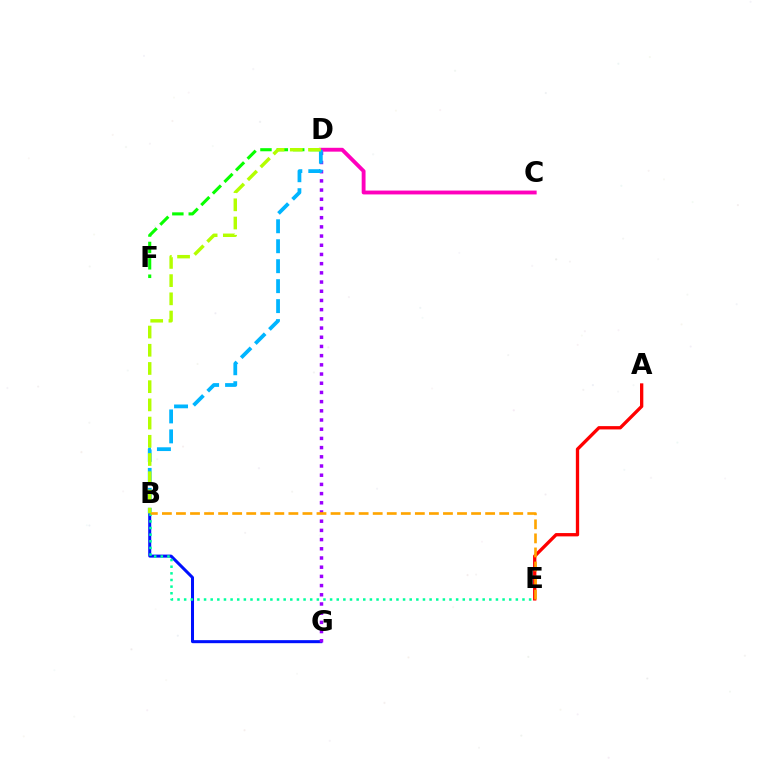{('D', 'F'): [{'color': '#08ff00', 'line_style': 'dashed', 'thickness': 2.23}], ('C', 'D'): [{'color': '#ff00bd', 'line_style': 'solid', 'thickness': 2.78}], ('B', 'G'): [{'color': '#0010ff', 'line_style': 'solid', 'thickness': 2.18}], ('D', 'G'): [{'color': '#9b00ff', 'line_style': 'dotted', 'thickness': 2.5}], ('B', 'E'): [{'color': '#00ff9d', 'line_style': 'dotted', 'thickness': 1.8}, {'color': '#ffa500', 'line_style': 'dashed', 'thickness': 1.91}], ('A', 'E'): [{'color': '#ff0000', 'line_style': 'solid', 'thickness': 2.38}], ('B', 'D'): [{'color': '#00b5ff', 'line_style': 'dashed', 'thickness': 2.71}, {'color': '#b3ff00', 'line_style': 'dashed', 'thickness': 2.47}]}